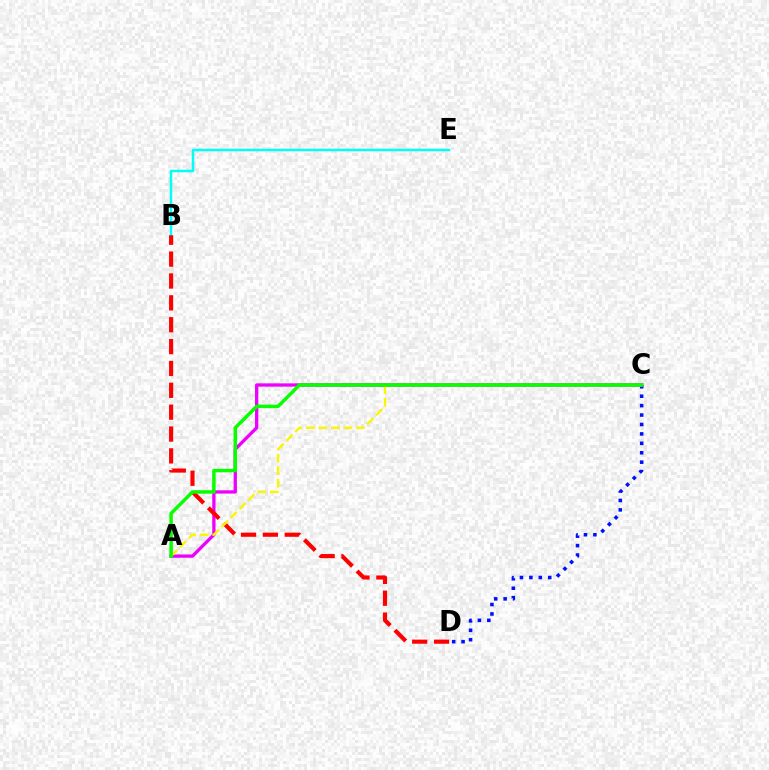{('C', 'D'): [{'color': '#0010ff', 'line_style': 'dotted', 'thickness': 2.56}], ('B', 'E'): [{'color': '#00fff6', 'line_style': 'solid', 'thickness': 1.8}], ('A', 'C'): [{'color': '#ee00ff', 'line_style': 'solid', 'thickness': 2.37}, {'color': '#fcf500', 'line_style': 'dashed', 'thickness': 1.7}, {'color': '#08ff00', 'line_style': 'solid', 'thickness': 2.5}], ('B', 'D'): [{'color': '#ff0000', 'line_style': 'dashed', 'thickness': 2.97}]}